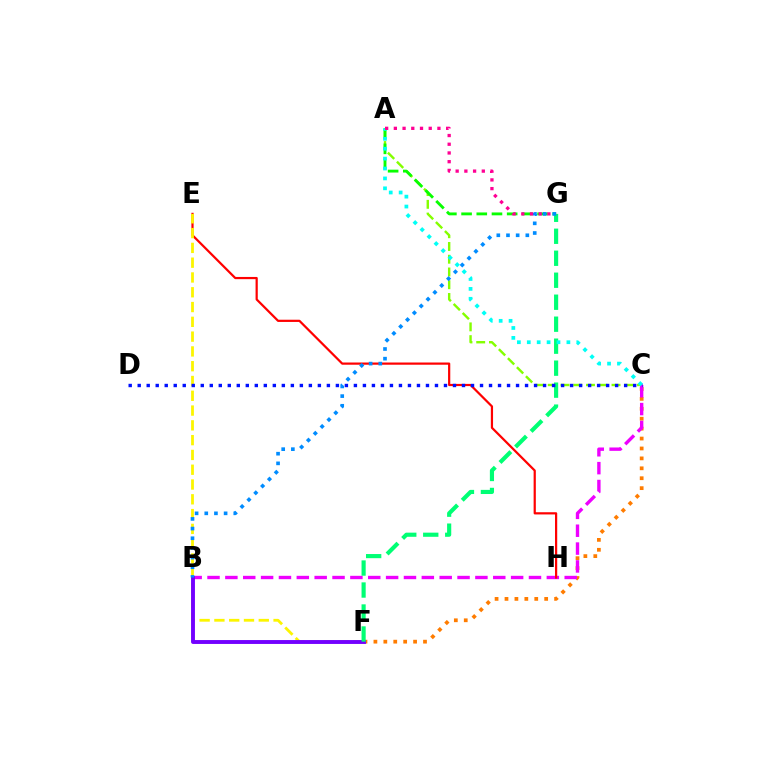{('A', 'C'): [{'color': '#84ff00', 'line_style': 'dashed', 'thickness': 1.73}, {'color': '#00fff6', 'line_style': 'dotted', 'thickness': 2.69}], ('C', 'F'): [{'color': '#ff7c00', 'line_style': 'dotted', 'thickness': 2.7}], ('A', 'G'): [{'color': '#08ff00', 'line_style': 'dashed', 'thickness': 2.06}, {'color': '#ff0094', 'line_style': 'dotted', 'thickness': 2.37}], ('B', 'C'): [{'color': '#ee00ff', 'line_style': 'dashed', 'thickness': 2.43}], ('E', 'H'): [{'color': '#ff0000', 'line_style': 'solid', 'thickness': 1.59}], ('E', 'F'): [{'color': '#fcf500', 'line_style': 'dashed', 'thickness': 2.01}], ('B', 'F'): [{'color': '#7200ff', 'line_style': 'solid', 'thickness': 2.8}], ('F', 'G'): [{'color': '#00ff74', 'line_style': 'dashed', 'thickness': 2.99}], ('B', 'G'): [{'color': '#008cff', 'line_style': 'dotted', 'thickness': 2.63}], ('C', 'D'): [{'color': '#0010ff', 'line_style': 'dotted', 'thickness': 2.45}]}